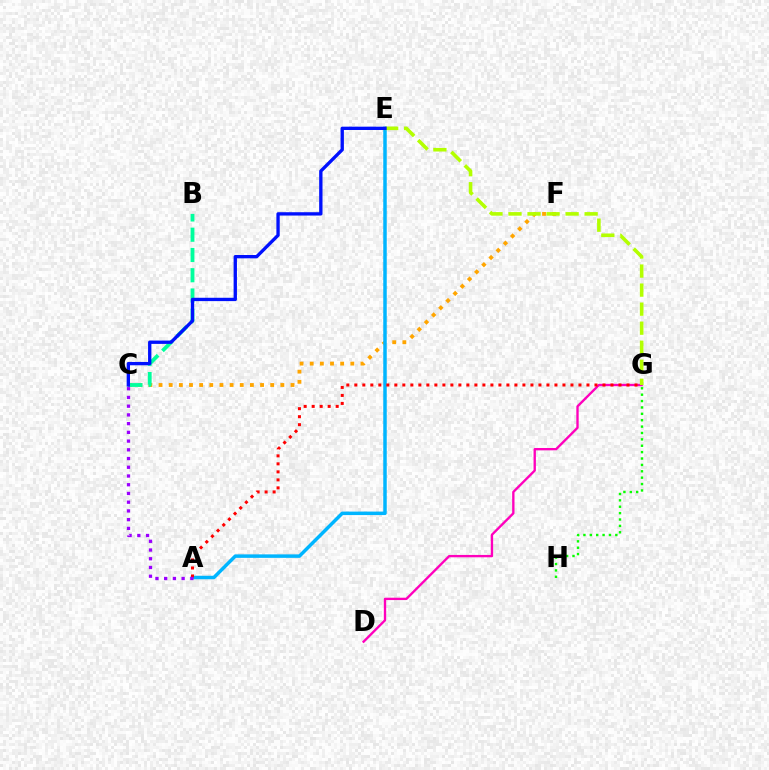{('D', 'G'): [{'color': '#ff00bd', 'line_style': 'solid', 'thickness': 1.69}], ('C', 'F'): [{'color': '#ffa500', 'line_style': 'dotted', 'thickness': 2.76}], ('B', 'C'): [{'color': '#00ff9d', 'line_style': 'dashed', 'thickness': 2.75}], ('A', 'E'): [{'color': '#00b5ff', 'line_style': 'solid', 'thickness': 2.51}], ('E', 'G'): [{'color': '#b3ff00', 'line_style': 'dashed', 'thickness': 2.59}], ('A', 'G'): [{'color': '#ff0000', 'line_style': 'dotted', 'thickness': 2.17}], ('G', 'H'): [{'color': '#08ff00', 'line_style': 'dotted', 'thickness': 1.73}], ('C', 'E'): [{'color': '#0010ff', 'line_style': 'solid', 'thickness': 2.4}], ('A', 'C'): [{'color': '#9b00ff', 'line_style': 'dotted', 'thickness': 2.37}]}